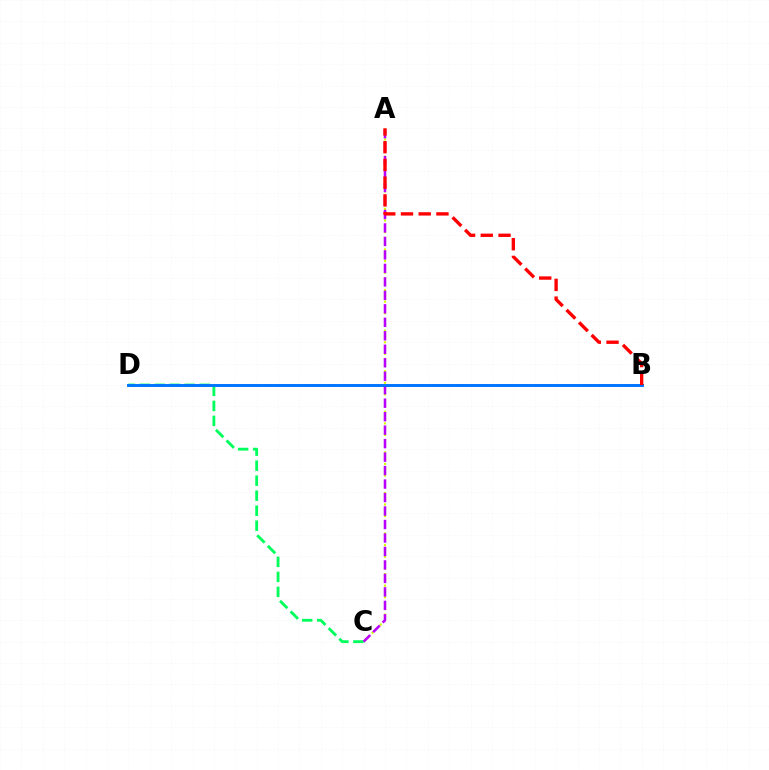{('A', 'C'): [{'color': '#d1ff00', 'line_style': 'dotted', 'thickness': 1.57}, {'color': '#b900ff', 'line_style': 'dashed', 'thickness': 1.83}], ('C', 'D'): [{'color': '#00ff5c', 'line_style': 'dashed', 'thickness': 2.04}], ('B', 'D'): [{'color': '#0074ff', 'line_style': 'solid', 'thickness': 2.11}], ('A', 'B'): [{'color': '#ff0000', 'line_style': 'dashed', 'thickness': 2.41}]}